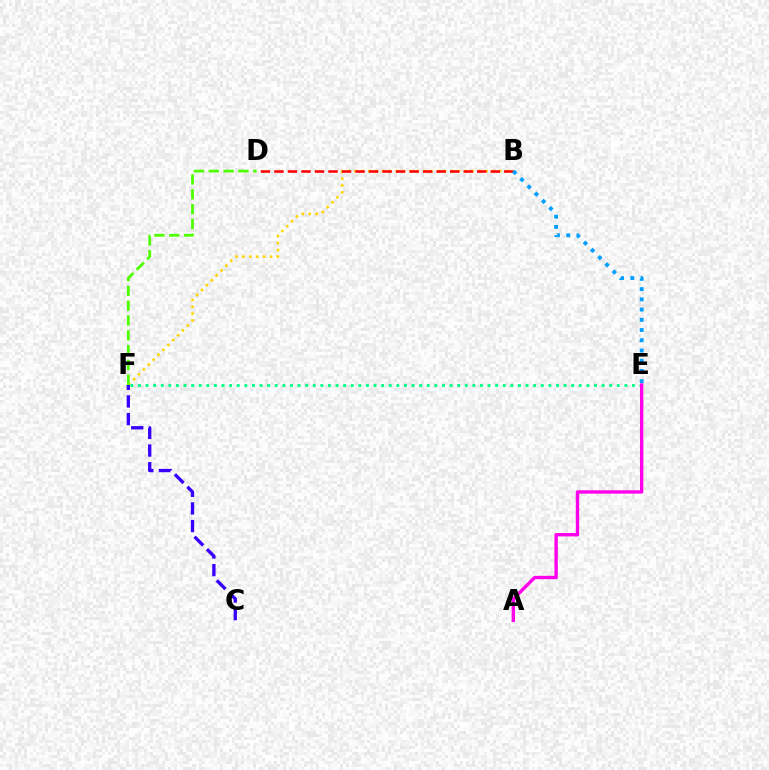{('B', 'F'): [{'color': '#ffd500', 'line_style': 'dotted', 'thickness': 1.87}], ('E', 'F'): [{'color': '#00ff86', 'line_style': 'dotted', 'thickness': 2.07}], ('A', 'E'): [{'color': '#ff00ed', 'line_style': 'solid', 'thickness': 2.43}], ('C', 'F'): [{'color': '#3700ff', 'line_style': 'dashed', 'thickness': 2.39}], ('D', 'F'): [{'color': '#4fff00', 'line_style': 'dashed', 'thickness': 2.01}], ('B', 'D'): [{'color': '#ff0000', 'line_style': 'dashed', 'thickness': 1.84}], ('B', 'E'): [{'color': '#009eff', 'line_style': 'dotted', 'thickness': 2.78}]}